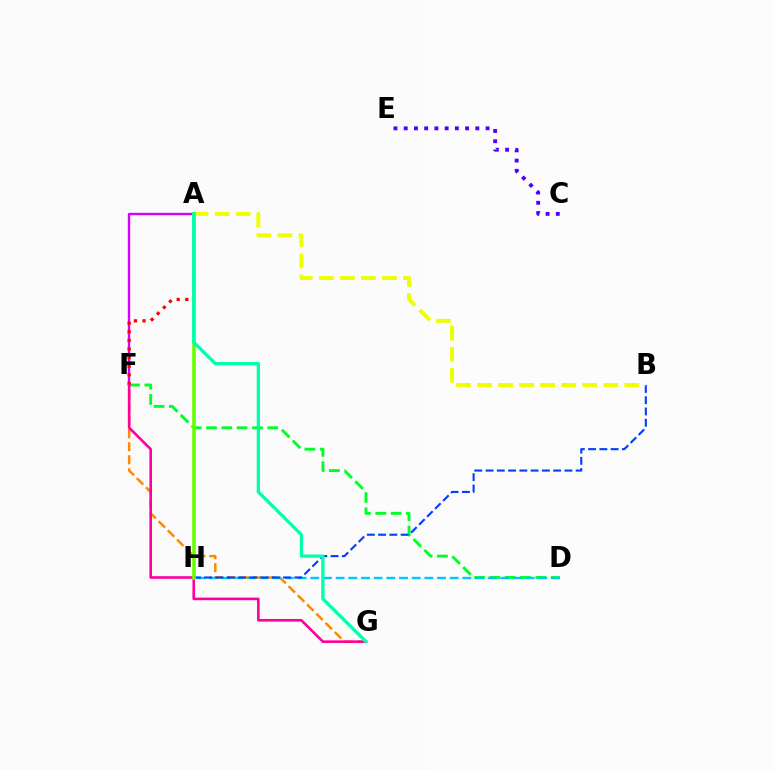{('F', 'G'): [{'color': '#ff8800', 'line_style': 'dashed', 'thickness': 1.77}, {'color': '#ff00a0', 'line_style': 'solid', 'thickness': 1.89}], ('A', 'F'): [{'color': '#d600ff', 'line_style': 'solid', 'thickness': 1.71}, {'color': '#ff0000', 'line_style': 'dotted', 'thickness': 2.34}], ('D', 'F'): [{'color': '#00ff27', 'line_style': 'dashed', 'thickness': 2.08}], ('D', 'H'): [{'color': '#00c7ff', 'line_style': 'dashed', 'thickness': 1.72}], ('B', 'H'): [{'color': '#003fff', 'line_style': 'dashed', 'thickness': 1.53}], ('A', 'B'): [{'color': '#eeff00', 'line_style': 'dashed', 'thickness': 2.86}], ('A', 'H'): [{'color': '#66ff00', 'line_style': 'solid', 'thickness': 2.57}], ('C', 'E'): [{'color': '#4f00ff', 'line_style': 'dotted', 'thickness': 2.78}], ('A', 'G'): [{'color': '#00ffaf', 'line_style': 'solid', 'thickness': 2.36}]}